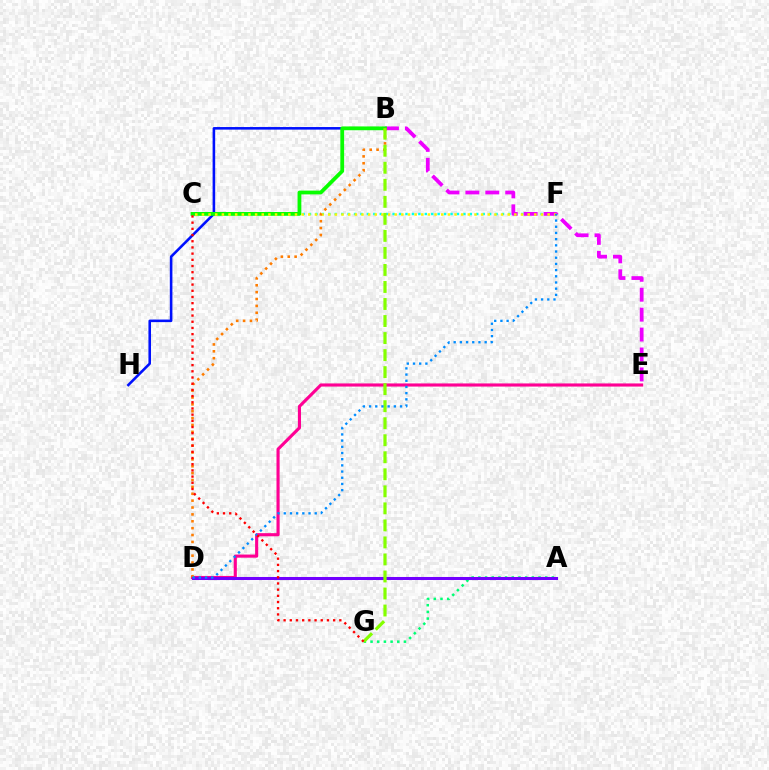{('C', 'F'): [{'color': '#00fff6', 'line_style': 'dotted', 'thickness': 1.75}, {'color': '#fcf500', 'line_style': 'dotted', 'thickness': 1.81}], ('B', 'H'): [{'color': '#0010ff', 'line_style': 'solid', 'thickness': 1.86}], ('B', 'E'): [{'color': '#ee00ff', 'line_style': 'dashed', 'thickness': 2.71}], ('B', 'C'): [{'color': '#08ff00', 'line_style': 'solid', 'thickness': 2.72}], ('D', 'E'): [{'color': '#ff0094', 'line_style': 'solid', 'thickness': 2.25}], ('B', 'D'): [{'color': '#ff7c00', 'line_style': 'dotted', 'thickness': 1.87}], ('A', 'G'): [{'color': '#00ff74', 'line_style': 'dotted', 'thickness': 1.81}], ('A', 'D'): [{'color': '#7200ff', 'line_style': 'solid', 'thickness': 2.19}], ('B', 'G'): [{'color': '#84ff00', 'line_style': 'dashed', 'thickness': 2.31}], ('D', 'F'): [{'color': '#008cff', 'line_style': 'dotted', 'thickness': 1.68}], ('C', 'G'): [{'color': '#ff0000', 'line_style': 'dotted', 'thickness': 1.68}]}